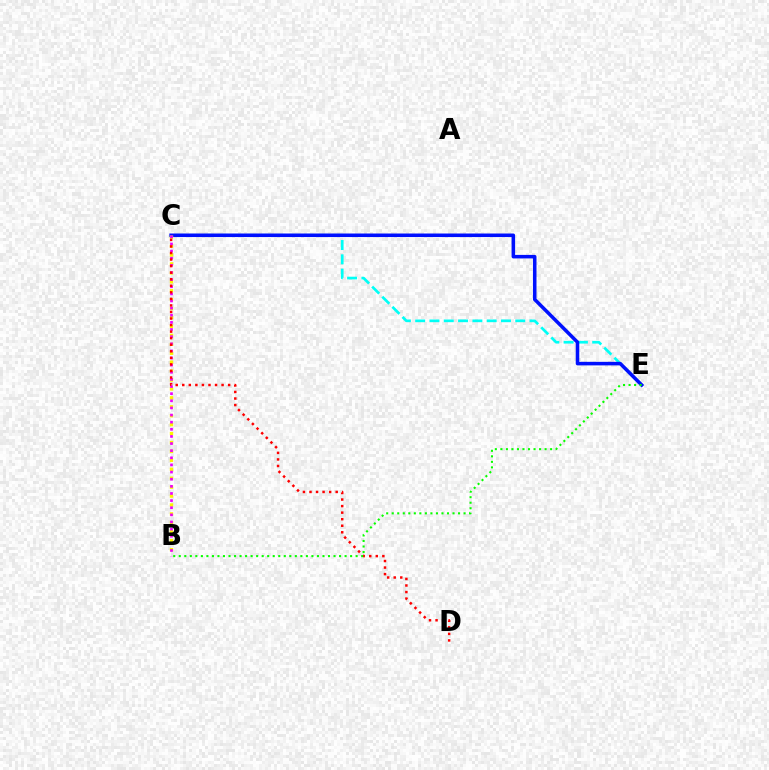{('C', 'E'): [{'color': '#00fff6', 'line_style': 'dashed', 'thickness': 1.94}, {'color': '#0010ff', 'line_style': 'solid', 'thickness': 2.55}], ('B', 'C'): [{'color': '#fcf500', 'line_style': 'dotted', 'thickness': 2.43}, {'color': '#ee00ff', 'line_style': 'dotted', 'thickness': 1.94}], ('C', 'D'): [{'color': '#ff0000', 'line_style': 'dotted', 'thickness': 1.78}], ('B', 'E'): [{'color': '#08ff00', 'line_style': 'dotted', 'thickness': 1.5}]}